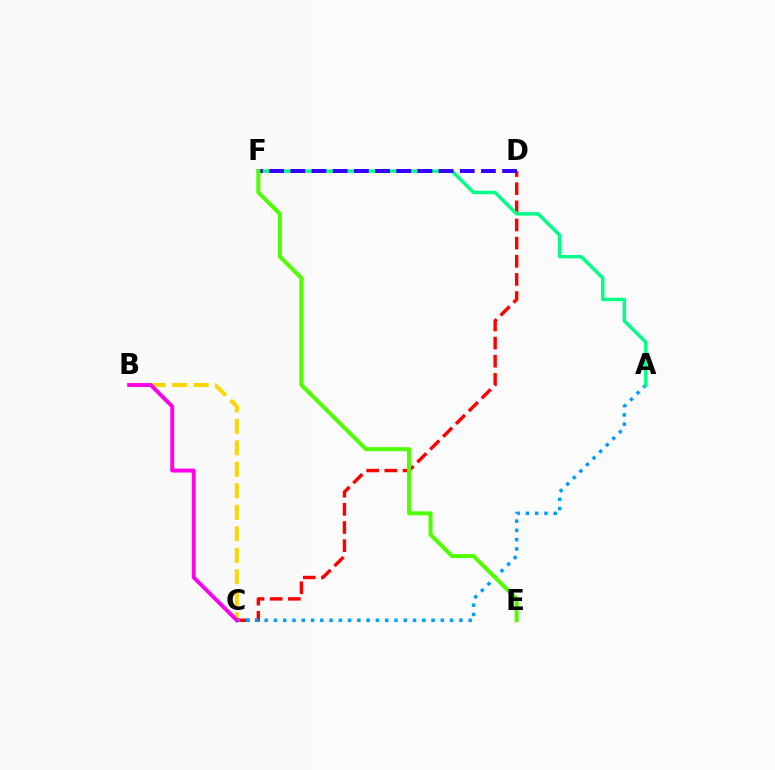{('B', 'C'): [{'color': '#ffd500', 'line_style': 'dashed', 'thickness': 2.92}, {'color': '#ff00ed', 'line_style': 'solid', 'thickness': 2.82}], ('C', 'D'): [{'color': '#ff0000', 'line_style': 'dashed', 'thickness': 2.47}], ('A', 'C'): [{'color': '#009eff', 'line_style': 'dotted', 'thickness': 2.52}], ('A', 'F'): [{'color': '#00ff86', 'line_style': 'solid', 'thickness': 2.49}], ('D', 'F'): [{'color': '#3700ff', 'line_style': 'dashed', 'thickness': 2.88}], ('E', 'F'): [{'color': '#4fff00', 'line_style': 'solid', 'thickness': 2.89}]}